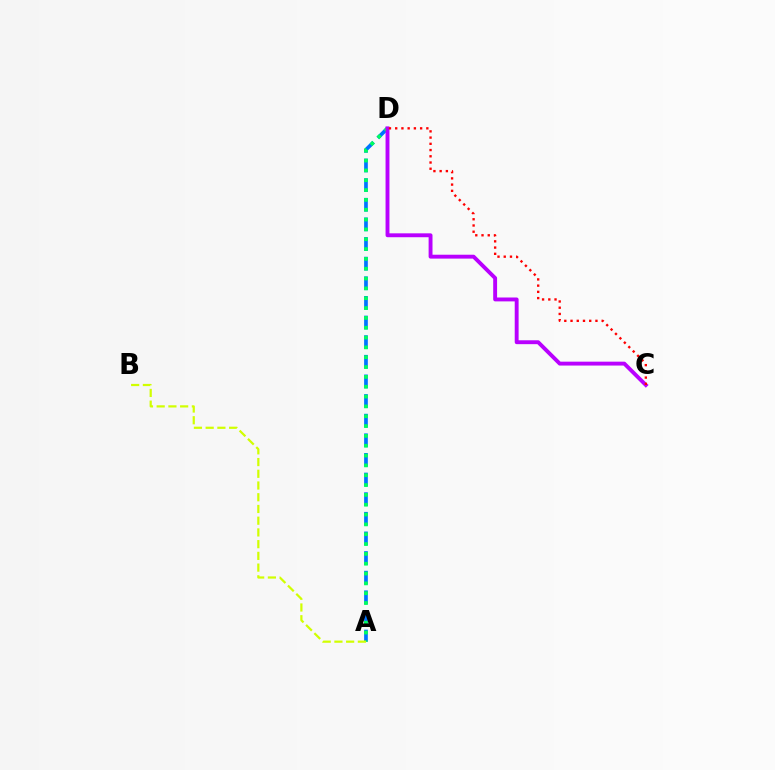{('A', 'D'): [{'color': '#0074ff', 'line_style': 'dashed', 'thickness': 2.67}, {'color': '#00ff5c', 'line_style': 'dotted', 'thickness': 2.67}], ('C', 'D'): [{'color': '#b900ff', 'line_style': 'solid', 'thickness': 2.8}, {'color': '#ff0000', 'line_style': 'dotted', 'thickness': 1.69}], ('A', 'B'): [{'color': '#d1ff00', 'line_style': 'dashed', 'thickness': 1.59}]}